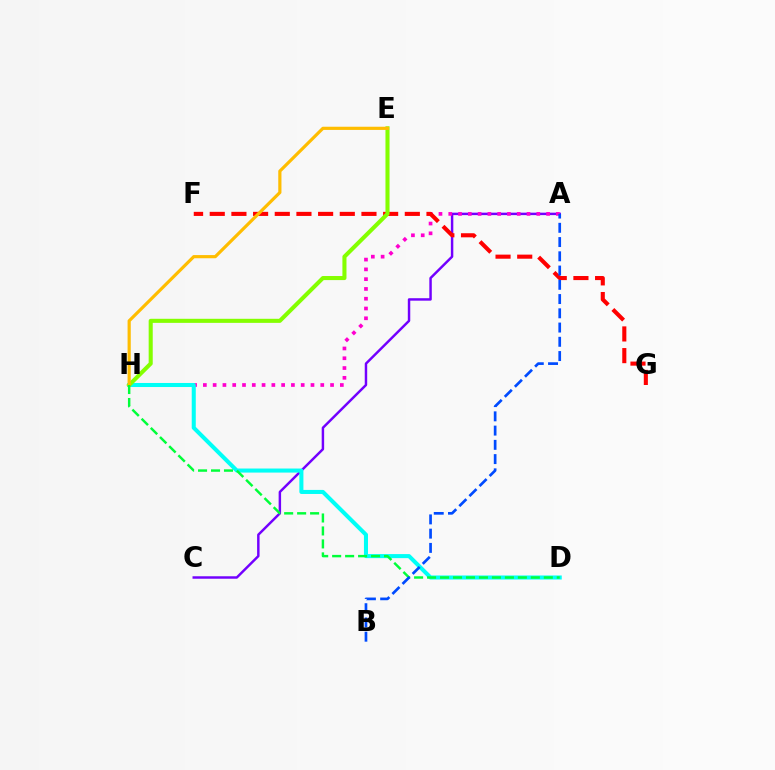{('A', 'C'): [{'color': '#7200ff', 'line_style': 'solid', 'thickness': 1.77}], ('A', 'H'): [{'color': '#ff00cf', 'line_style': 'dotted', 'thickness': 2.66}], ('D', 'H'): [{'color': '#00fff6', 'line_style': 'solid', 'thickness': 2.91}, {'color': '#00ff39', 'line_style': 'dashed', 'thickness': 1.76}], ('F', 'G'): [{'color': '#ff0000', 'line_style': 'dashed', 'thickness': 2.94}], ('E', 'H'): [{'color': '#84ff00', 'line_style': 'solid', 'thickness': 2.93}, {'color': '#ffbd00', 'line_style': 'solid', 'thickness': 2.29}], ('A', 'B'): [{'color': '#004bff', 'line_style': 'dashed', 'thickness': 1.94}]}